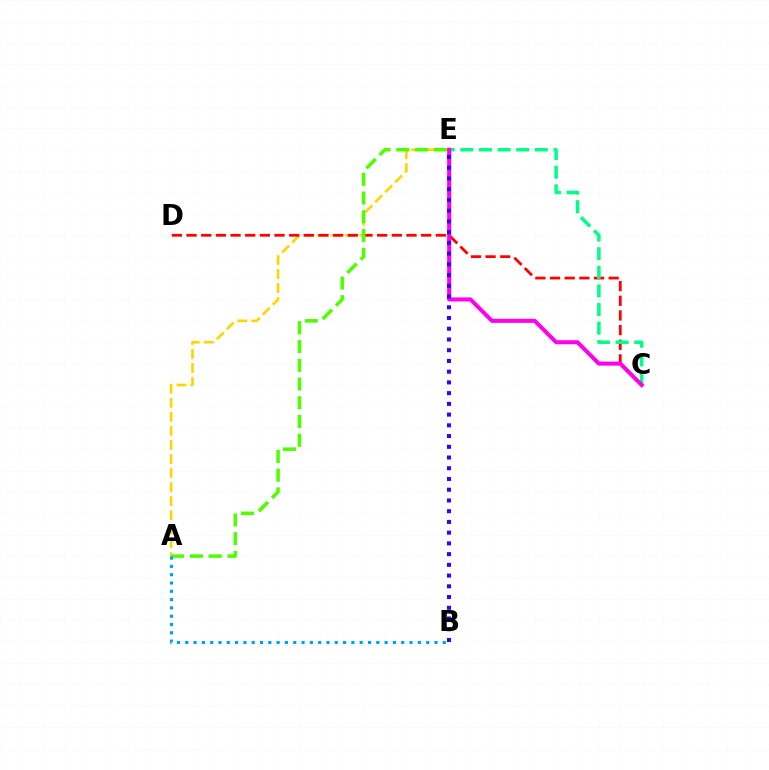{('A', 'E'): [{'color': '#ffd500', 'line_style': 'dashed', 'thickness': 1.91}, {'color': '#4fff00', 'line_style': 'dashed', 'thickness': 2.55}], ('C', 'D'): [{'color': '#ff0000', 'line_style': 'dashed', 'thickness': 1.99}], ('C', 'E'): [{'color': '#00ff86', 'line_style': 'dashed', 'thickness': 2.53}, {'color': '#ff00ed', 'line_style': 'solid', 'thickness': 2.91}], ('B', 'E'): [{'color': '#3700ff', 'line_style': 'dotted', 'thickness': 2.92}], ('A', 'B'): [{'color': '#009eff', 'line_style': 'dotted', 'thickness': 2.26}]}